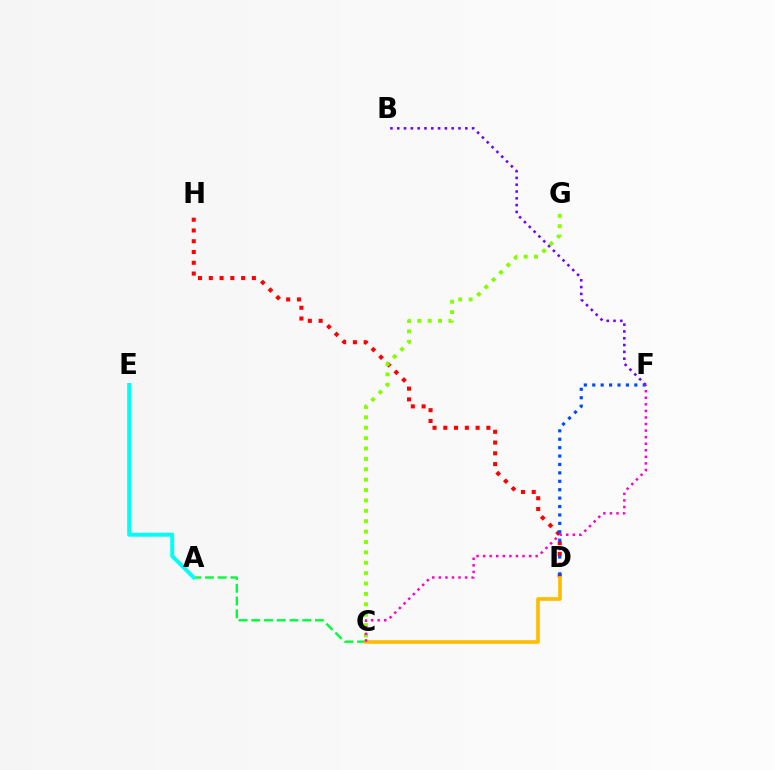{('A', 'C'): [{'color': '#00ff39', 'line_style': 'dashed', 'thickness': 1.73}], ('D', 'H'): [{'color': '#ff0000', 'line_style': 'dotted', 'thickness': 2.93}], ('C', 'D'): [{'color': '#ffbd00', 'line_style': 'solid', 'thickness': 2.64}], ('B', 'F'): [{'color': '#7200ff', 'line_style': 'dotted', 'thickness': 1.85}], ('D', 'F'): [{'color': '#004bff', 'line_style': 'dotted', 'thickness': 2.29}], ('C', 'G'): [{'color': '#84ff00', 'line_style': 'dotted', 'thickness': 2.82}], ('A', 'E'): [{'color': '#00fff6', 'line_style': 'solid', 'thickness': 2.86}], ('C', 'F'): [{'color': '#ff00cf', 'line_style': 'dotted', 'thickness': 1.78}]}